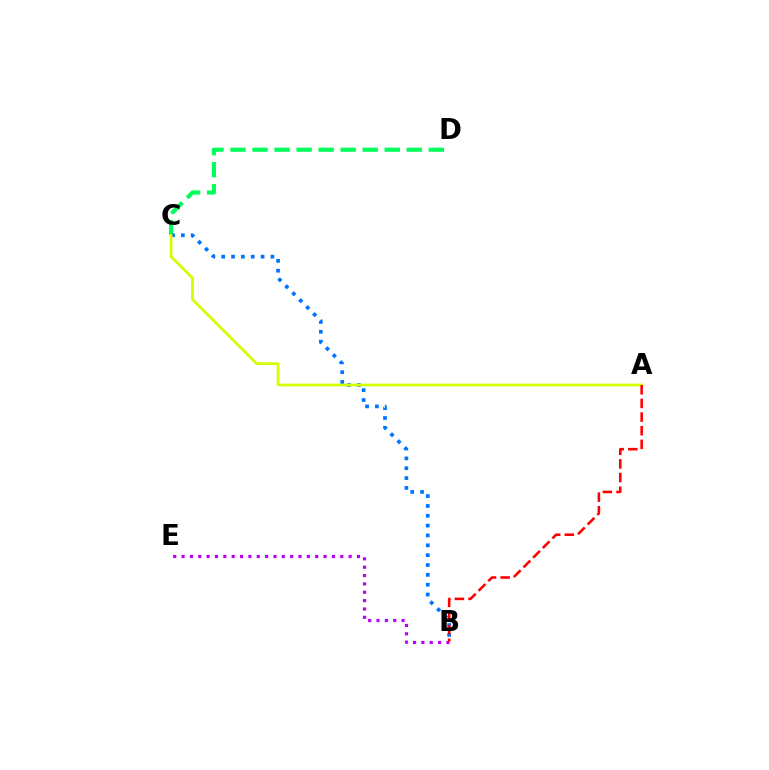{('C', 'D'): [{'color': '#00ff5c', 'line_style': 'dashed', 'thickness': 2.99}], ('B', 'E'): [{'color': '#b900ff', 'line_style': 'dotted', 'thickness': 2.27}], ('B', 'C'): [{'color': '#0074ff', 'line_style': 'dotted', 'thickness': 2.68}], ('A', 'C'): [{'color': '#d1ff00', 'line_style': 'solid', 'thickness': 1.95}], ('A', 'B'): [{'color': '#ff0000', 'line_style': 'dashed', 'thickness': 1.85}]}